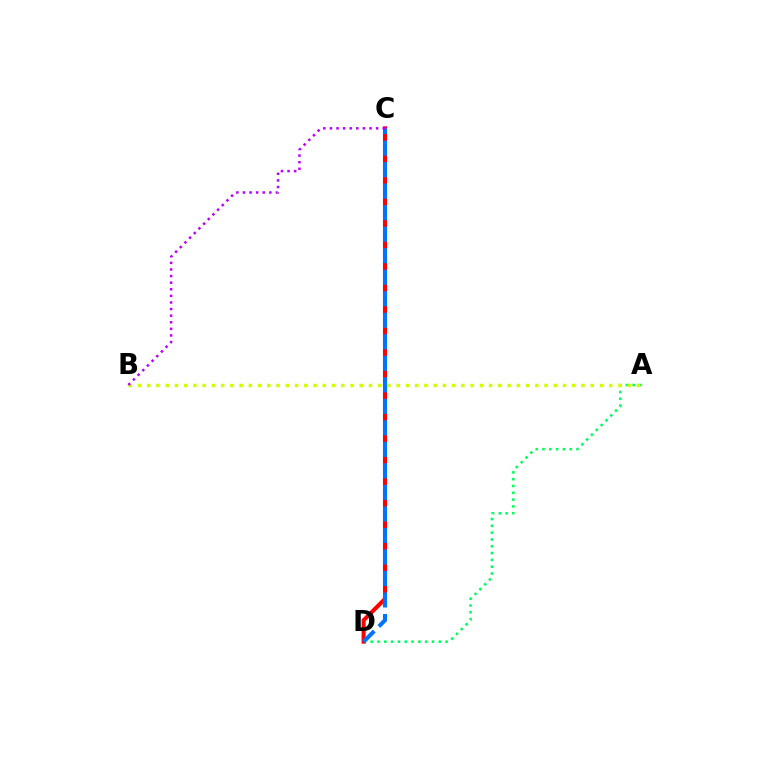{('A', 'D'): [{'color': '#00ff5c', 'line_style': 'dotted', 'thickness': 1.85}], ('C', 'D'): [{'color': '#ff0000', 'line_style': 'solid', 'thickness': 2.92}, {'color': '#0074ff', 'line_style': 'dashed', 'thickness': 2.92}], ('A', 'B'): [{'color': '#d1ff00', 'line_style': 'dotted', 'thickness': 2.51}], ('B', 'C'): [{'color': '#b900ff', 'line_style': 'dotted', 'thickness': 1.79}]}